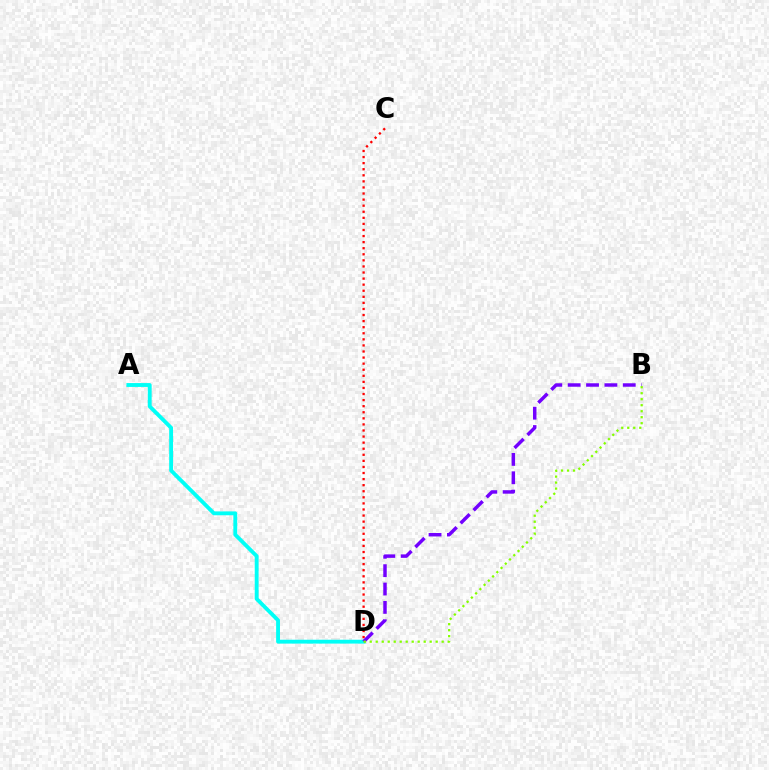{('C', 'D'): [{'color': '#ff0000', 'line_style': 'dotted', 'thickness': 1.65}], ('A', 'D'): [{'color': '#00fff6', 'line_style': 'solid', 'thickness': 2.78}], ('B', 'D'): [{'color': '#7200ff', 'line_style': 'dashed', 'thickness': 2.49}, {'color': '#84ff00', 'line_style': 'dotted', 'thickness': 1.63}]}